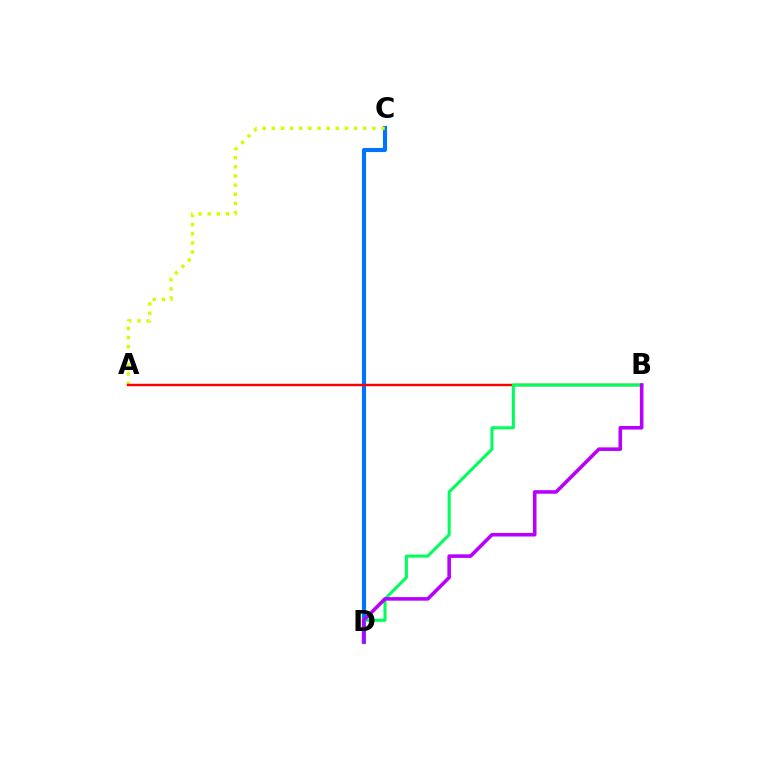{('C', 'D'): [{'color': '#0074ff', 'line_style': 'solid', 'thickness': 2.96}], ('A', 'C'): [{'color': '#d1ff00', 'line_style': 'dotted', 'thickness': 2.48}], ('A', 'B'): [{'color': '#ff0000', 'line_style': 'solid', 'thickness': 1.74}], ('B', 'D'): [{'color': '#00ff5c', 'line_style': 'solid', 'thickness': 2.2}, {'color': '#b900ff', 'line_style': 'solid', 'thickness': 2.57}]}